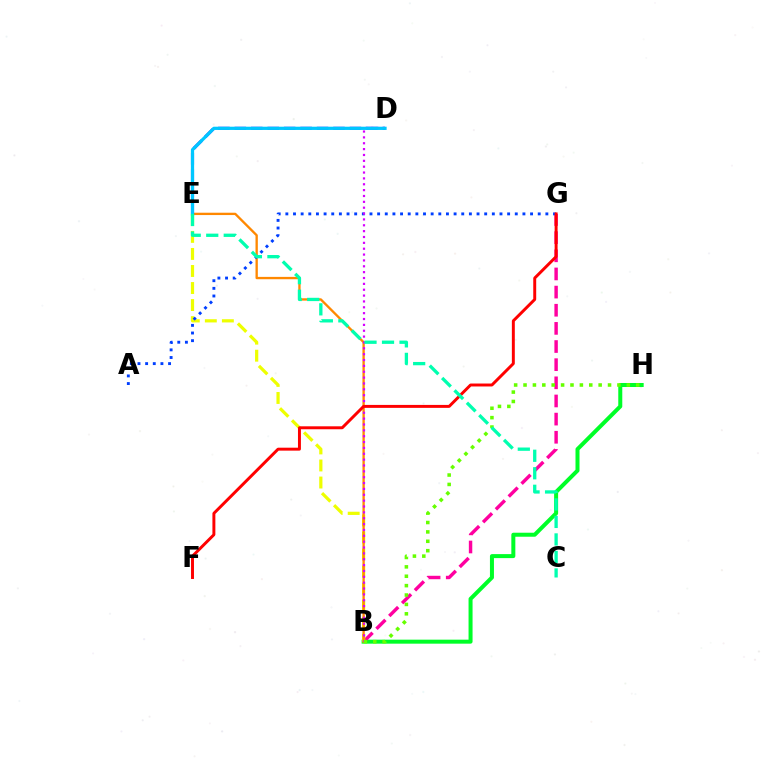{('B', 'H'): [{'color': '#00ff27', 'line_style': 'solid', 'thickness': 2.88}, {'color': '#66ff00', 'line_style': 'dotted', 'thickness': 2.55}], ('B', 'G'): [{'color': '#ff00a0', 'line_style': 'dashed', 'thickness': 2.47}], ('B', 'E'): [{'color': '#eeff00', 'line_style': 'dashed', 'thickness': 2.32}, {'color': '#ff8800', 'line_style': 'solid', 'thickness': 1.68}], ('A', 'G'): [{'color': '#003fff', 'line_style': 'dotted', 'thickness': 2.08}], ('D', 'E'): [{'color': '#4f00ff', 'line_style': 'dashed', 'thickness': 2.23}, {'color': '#00c7ff', 'line_style': 'solid', 'thickness': 2.33}], ('B', 'D'): [{'color': '#d600ff', 'line_style': 'dotted', 'thickness': 1.59}], ('F', 'G'): [{'color': '#ff0000', 'line_style': 'solid', 'thickness': 2.12}], ('C', 'E'): [{'color': '#00ffaf', 'line_style': 'dashed', 'thickness': 2.38}]}